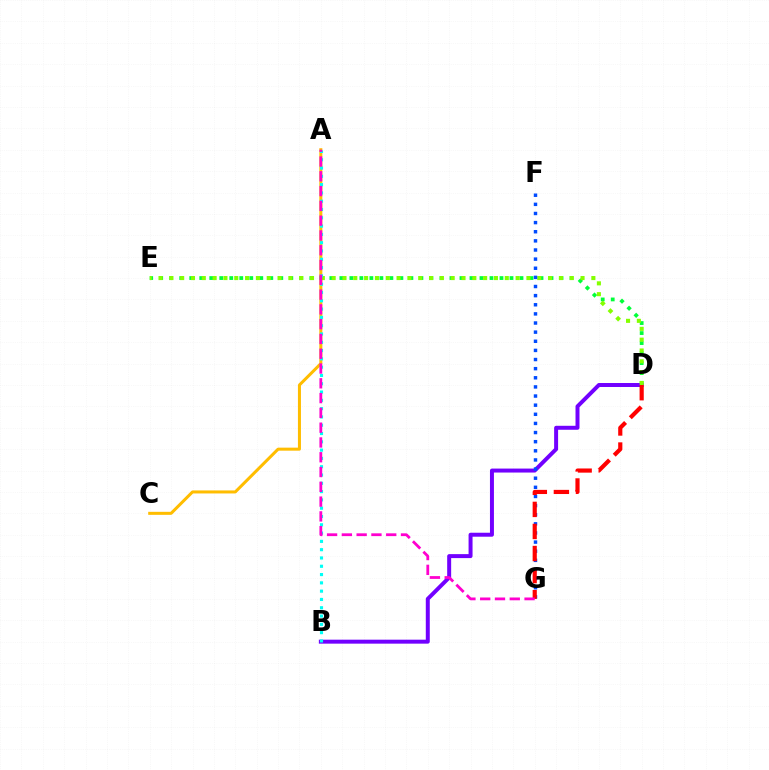{('A', 'C'): [{'color': '#ffbd00', 'line_style': 'solid', 'thickness': 2.18}], ('D', 'E'): [{'color': '#00ff39', 'line_style': 'dotted', 'thickness': 2.72}, {'color': '#84ff00', 'line_style': 'dotted', 'thickness': 2.94}], ('B', 'D'): [{'color': '#7200ff', 'line_style': 'solid', 'thickness': 2.86}], ('A', 'B'): [{'color': '#00fff6', 'line_style': 'dotted', 'thickness': 2.25}], ('F', 'G'): [{'color': '#004bff', 'line_style': 'dotted', 'thickness': 2.48}], ('D', 'G'): [{'color': '#ff0000', 'line_style': 'dashed', 'thickness': 3.0}], ('A', 'G'): [{'color': '#ff00cf', 'line_style': 'dashed', 'thickness': 2.01}]}